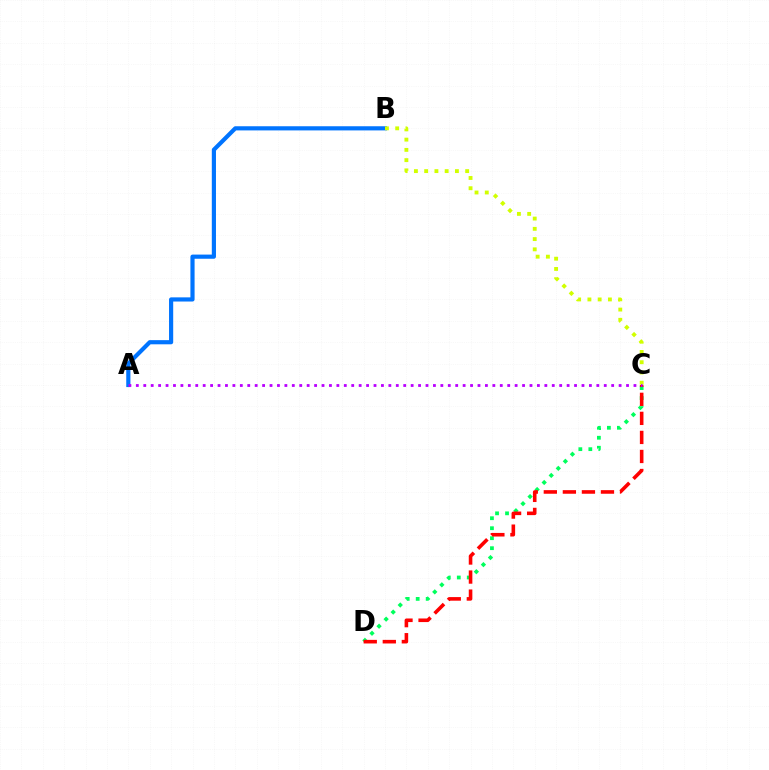{('A', 'B'): [{'color': '#0074ff', 'line_style': 'solid', 'thickness': 3.0}], ('C', 'D'): [{'color': '#00ff5c', 'line_style': 'dotted', 'thickness': 2.71}, {'color': '#ff0000', 'line_style': 'dashed', 'thickness': 2.59}], ('B', 'C'): [{'color': '#d1ff00', 'line_style': 'dotted', 'thickness': 2.79}], ('A', 'C'): [{'color': '#b900ff', 'line_style': 'dotted', 'thickness': 2.02}]}